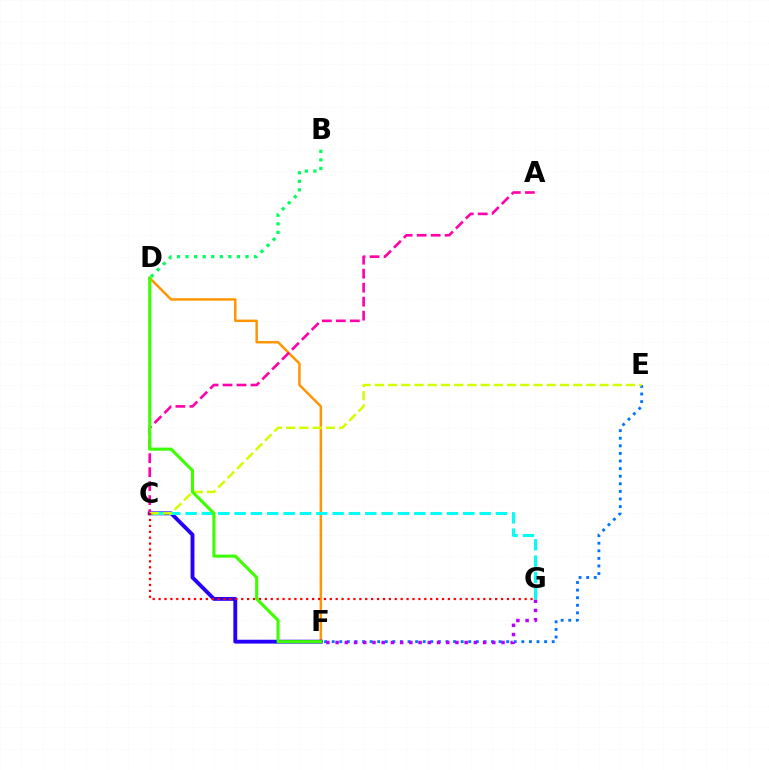{('E', 'F'): [{'color': '#0074ff', 'line_style': 'dotted', 'thickness': 2.06}], ('F', 'G'): [{'color': '#b900ff', 'line_style': 'dotted', 'thickness': 2.5}], ('B', 'D'): [{'color': '#00ff5c', 'line_style': 'dotted', 'thickness': 2.33}], ('D', 'F'): [{'color': '#ff9400', 'line_style': 'solid', 'thickness': 1.78}, {'color': '#3dff00', 'line_style': 'solid', 'thickness': 2.23}], ('C', 'F'): [{'color': '#2500ff', 'line_style': 'solid', 'thickness': 2.78}], ('C', 'G'): [{'color': '#00fff6', 'line_style': 'dashed', 'thickness': 2.22}, {'color': '#ff0000', 'line_style': 'dotted', 'thickness': 1.6}], ('A', 'C'): [{'color': '#ff00ac', 'line_style': 'dashed', 'thickness': 1.9}], ('C', 'E'): [{'color': '#d1ff00', 'line_style': 'dashed', 'thickness': 1.8}]}